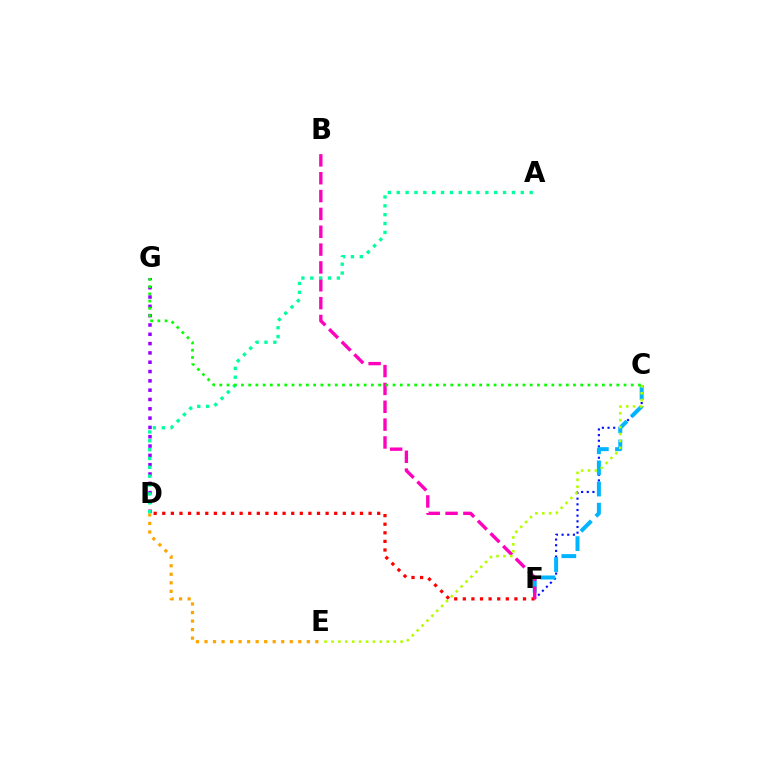{('D', 'E'): [{'color': '#ffa500', 'line_style': 'dotted', 'thickness': 2.32}], ('D', 'F'): [{'color': '#ff0000', 'line_style': 'dotted', 'thickness': 2.34}], ('C', 'F'): [{'color': '#0010ff', 'line_style': 'dotted', 'thickness': 1.54}, {'color': '#00b5ff', 'line_style': 'dashed', 'thickness': 2.87}], ('D', 'G'): [{'color': '#9b00ff', 'line_style': 'dotted', 'thickness': 2.53}], ('B', 'F'): [{'color': '#ff00bd', 'line_style': 'dashed', 'thickness': 2.42}], ('C', 'E'): [{'color': '#b3ff00', 'line_style': 'dotted', 'thickness': 1.88}], ('A', 'D'): [{'color': '#00ff9d', 'line_style': 'dotted', 'thickness': 2.41}], ('C', 'G'): [{'color': '#08ff00', 'line_style': 'dotted', 'thickness': 1.96}]}